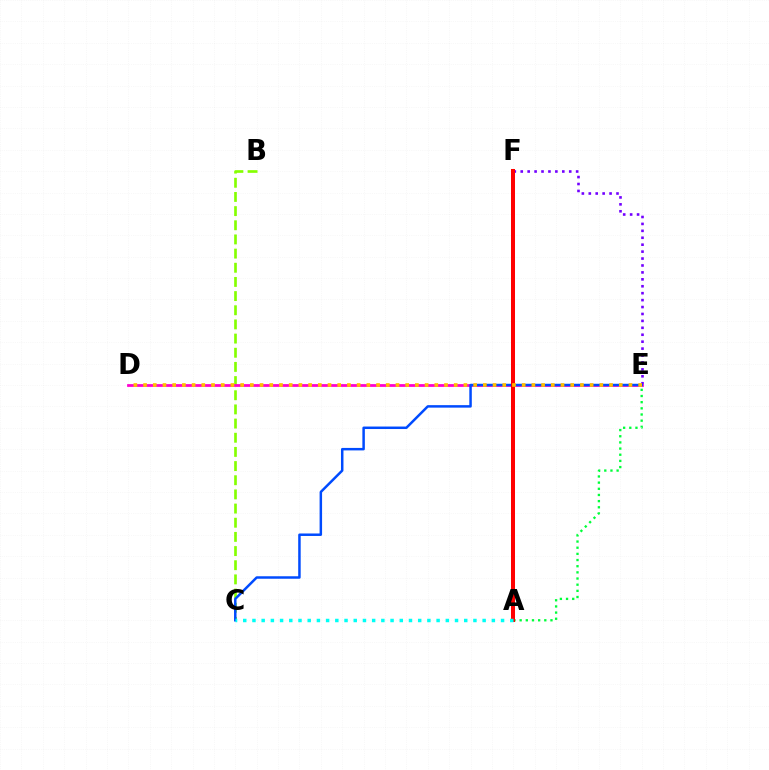{('B', 'C'): [{'color': '#84ff00', 'line_style': 'dashed', 'thickness': 1.92}], ('E', 'F'): [{'color': '#7200ff', 'line_style': 'dotted', 'thickness': 1.88}], ('D', 'E'): [{'color': '#ff00cf', 'line_style': 'solid', 'thickness': 1.99}, {'color': '#ffbd00', 'line_style': 'dotted', 'thickness': 2.64}], ('A', 'E'): [{'color': '#00ff39', 'line_style': 'dotted', 'thickness': 1.67}], ('C', 'E'): [{'color': '#004bff', 'line_style': 'solid', 'thickness': 1.79}], ('A', 'F'): [{'color': '#ff0000', 'line_style': 'solid', 'thickness': 2.89}], ('A', 'C'): [{'color': '#00fff6', 'line_style': 'dotted', 'thickness': 2.5}]}